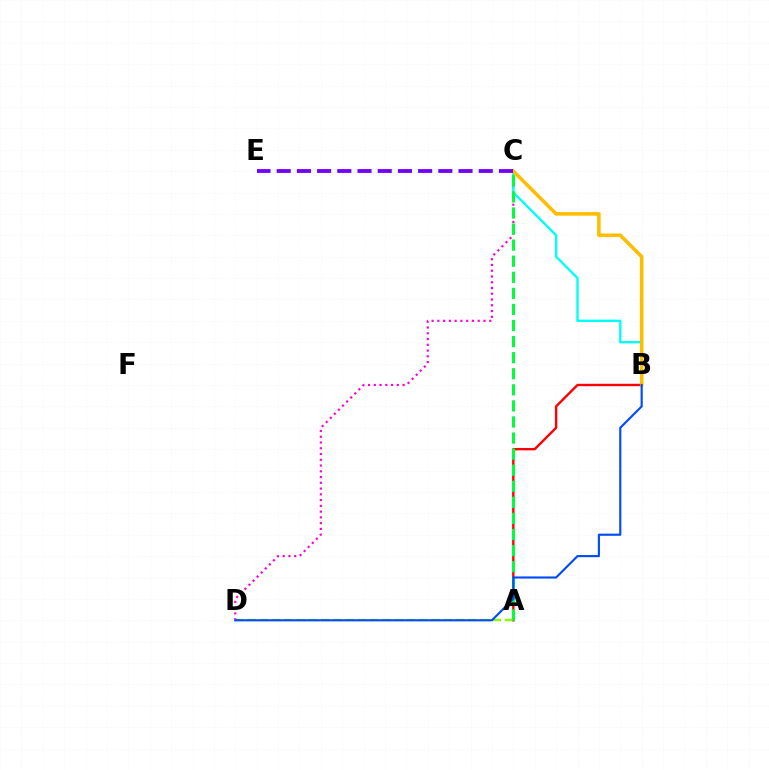{('C', 'D'): [{'color': '#ff00cf', 'line_style': 'dotted', 'thickness': 1.57}], ('A', 'B'): [{'color': '#ff0000', 'line_style': 'solid', 'thickness': 1.72}], ('B', 'C'): [{'color': '#00fff6', 'line_style': 'solid', 'thickness': 1.7}, {'color': '#ffbd00', 'line_style': 'solid', 'thickness': 2.57}], ('A', 'D'): [{'color': '#84ff00', 'line_style': 'dashed', 'thickness': 1.67}], ('A', 'C'): [{'color': '#00ff39', 'line_style': 'dashed', 'thickness': 2.18}], ('C', 'E'): [{'color': '#7200ff', 'line_style': 'dashed', 'thickness': 2.74}], ('B', 'D'): [{'color': '#004bff', 'line_style': 'solid', 'thickness': 1.54}]}